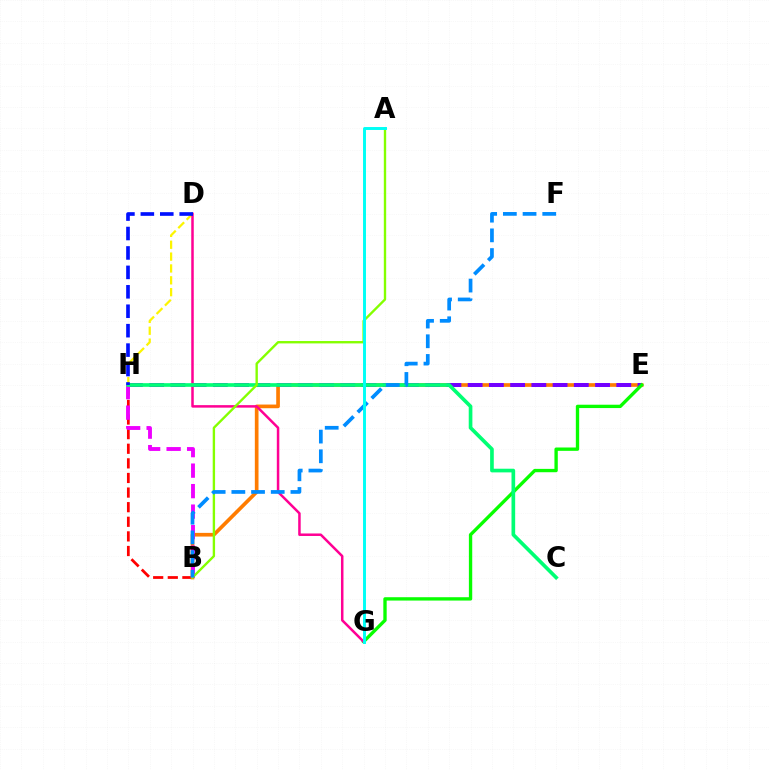{('B', 'H'): [{'color': '#ff0000', 'line_style': 'dashed', 'thickness': 1.98}, {'color': '#ee00ff', 'line_style': 'dashed', 'thickness': 2.78}], ('B', 'E'): [{'color': '#ff7c00', 'line_style': 'solid', 'thickness': 2.65}], ('D', 'H'): [{'color': '#fcf500', 'line_style': 'dashed', 'thickness': 1.61}, {'color': '#0010ff', 'line_style': 'dashed', 'thickness': 2.64}], ('E', 'H'): [{'color': '#7200ff', 'line_style': 'dashed', 'thickness': 2.88}], ('E', 'G'): [{'color': '#08ff00', 'line_style': 'solid', 'thickness': 2.41}], ('D', 'G'): [{'color': '#ff0094', 'line_style': 'solid', 'thickness': 1.8}], ('C', 'H'): [{'color': '#00ff74', 'line_style': 'solid', 'thickness': 2.64}], ('A', 'B'): [{'color': '#84ff00', 'line_style': 'solid', 'thickness': 1.71}], ('B', 'F'): [{'color': '#008cff', 'line_style': 'dashed', 'thickness': 2.68}], ('A', 'G'): [{'color': '#00fff6', 'line_style': 'solid', 'thickness': 2.12}]}